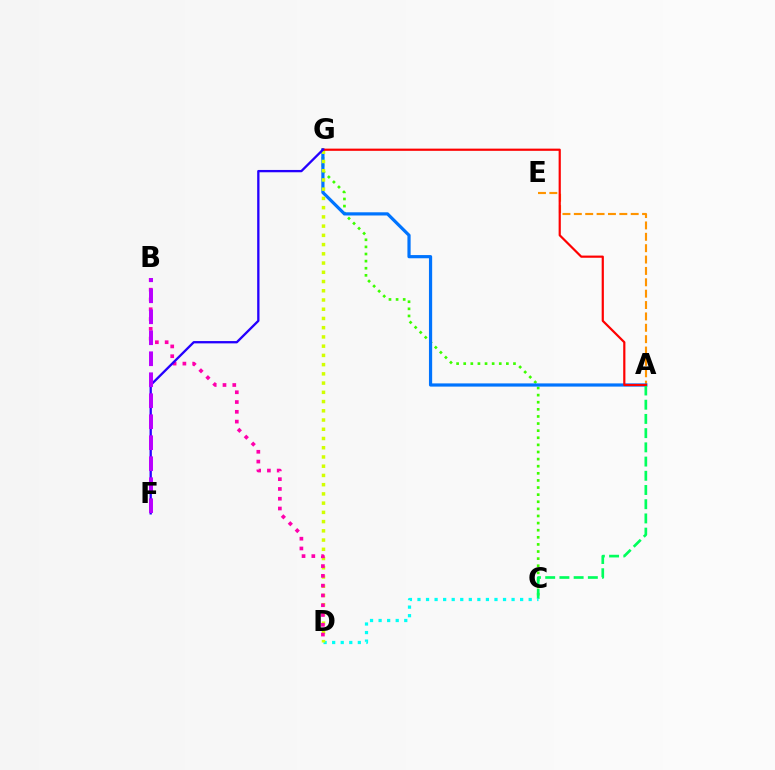{('A', 'E'): [{'color': '#ff9400', 'line_style': 'dashed', 'thickness': 1.54}], ('C', 'G'): [{'color': '#3dff00', 'line_style': 'dotted', 'thickness': 1.93}], ('A', 'G'): [{'color': '#0074ff', 'line_style': 'solid', 'thickness': 2.3}, {'color': '#ff0000', 'line_style': 'solid', 'thickness': 1.58}], ('A', 'C'): [{'color': '#00ff5c', 'line_style': 'dashed', 'thickness': 1.93}], ('C', 'D'): [{'color': '#00fff6', 'line_style': 'dotted', 'thickness': 2.32}], ('D', 'G'): [{'color': '#d1ff00', 'line_style': 'dotted', 'thickness': 2.51}], ('B', 'D'): [{'color': '#ff00ac', 'line_style': 'dotted', 'thickness': 2.66}], ('F', 'G'): [{'color': '#2500ff', 'line_style': 'solid', 'thickness': 1.67}], ('B', 'F'): [{'color': '#b900ff', 'line_style': 'dashed', 'thickness': 2.85}]}